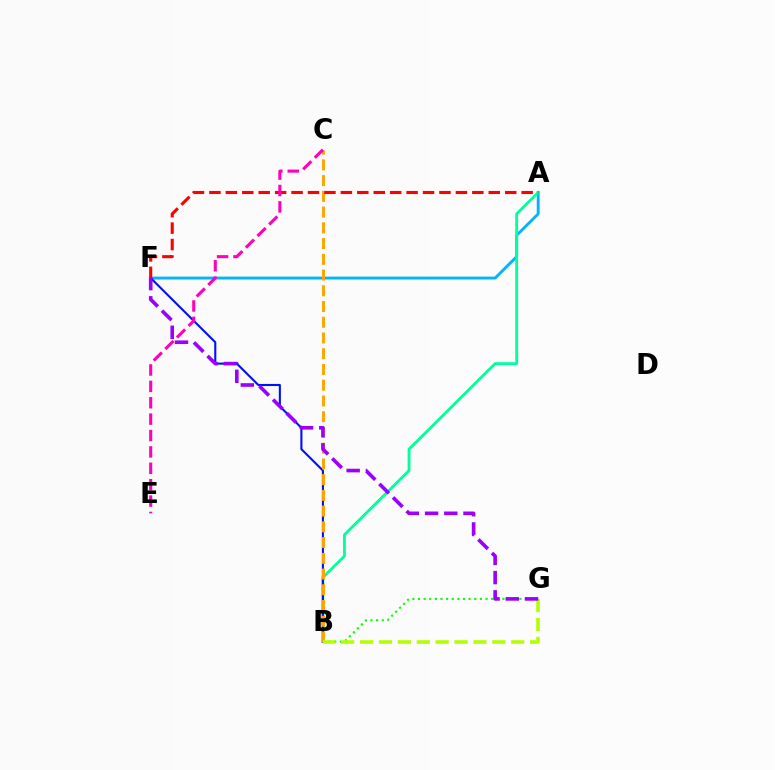{('A', 'F'): [{'color': '#00b5ff', 'line_style': 'solid', 'thickness': 2.07}, {'color': '#ff0000', 'line_style': 'dashed', 'thickness': 2.23}], ('A', 'B'): [{'color': '#00ff9d', 'line_style': 'solid', 'thickness': 2.03}], ('B', 'G'): [{'color': '#08ff00', 'line_style': 'dotted', 'thickness': 1.53}, {'color': '#b3ff00', 'line_style': 'dashed', 'thickness': 2.57}], ('B', 'F'): [{'color': '#0010ff', 'line_style': 'solid', 'thickness': 1.5}], ('B', 'C'): [{'color': '#ffa500', 'line_style': 'dashed', 'thickness': 2.14}], ('F', 'G'): [{'color': '#9b00ff', 'line_style': 'dashed', 'thickness': 2.61}], ('C', 'E'): [{'color': '#ff00bd', 'line_style': 'dashed', 'thickness': 2.23}]}